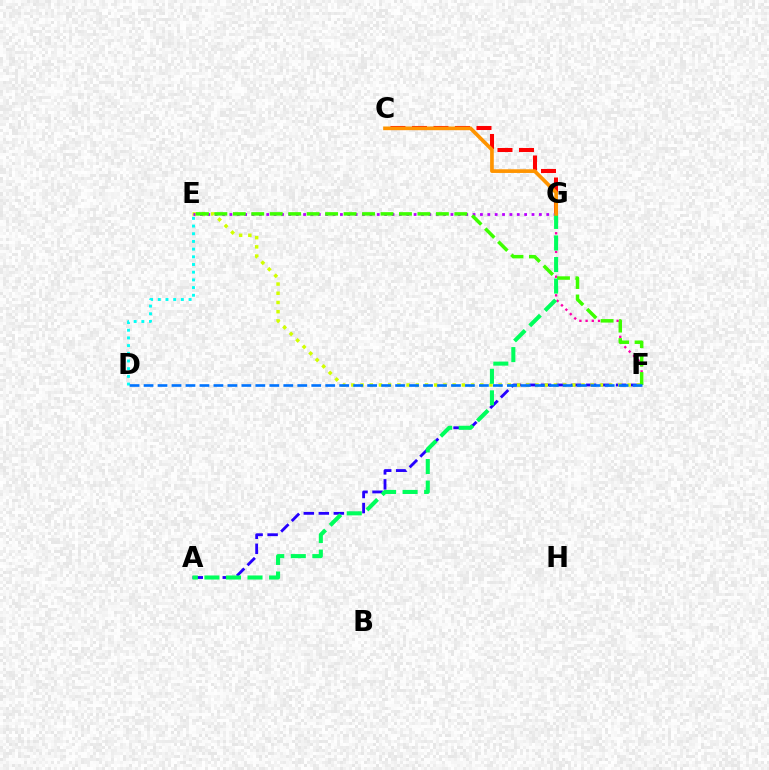{('C', 'G'): [{'color': '#ff0000', 'line_style': 'dashed', 'thickness': 2.92}, {'color': '#ff9400', 'line_style': 'solid', 'thickness': 2.65}], ('A', 'F'): [{'color': '#2500ff', 'line_style': 'dashed', 'thickness': 2.04}], ('E', 'F'): [{'color': '#d1ff00', 'line_style': 'dotted', 'thickness': 2.5}, {'color': '#3dff00', 'line_style': 'dashed', 'thickness': 2.51}], ('F', 'G'): [{'color': '#ff00ac', 'line_style': 'dotted', 'thickness': 1.69}], ('E', 'G'): [{'color': '#b900ff', 'line_style': 'dotted', 'thickness': 2.0}], ('D', 'E'): [{'color': '#00fff6', 'line_style': 'dotted', 'thickness': 2.09}], ('A', 'G'): [{'color': '#00ff5c', 'line_style': 'dashed', 'thickness': 2.93}], ('D', 'F'): [{'color': '#0074ff', 'line_style': 'dashed', 'thickness': 1.9}]}